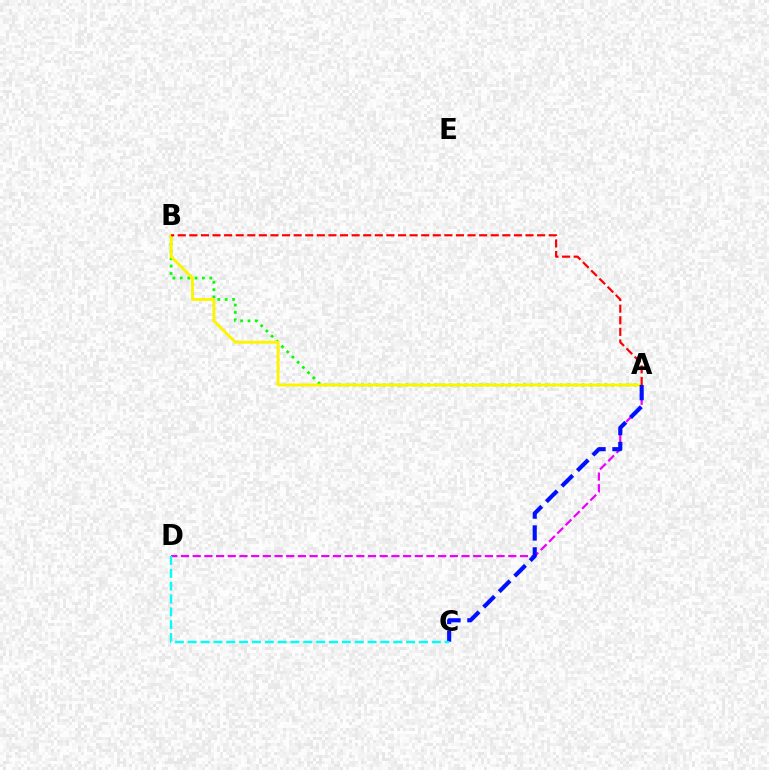{('A', 'B'): [{'color': '#08ff00', 'line_style': 'dotted', 'thickness': 2.0}, {'color': '#fcf500', 'line_style': 'solid', 'thickness': 2.09}, {'color': '#ff0000', 'line_style': 'dashed', 'thickness': 1.57}], ('A', 'D'): [{'color': '#ee00ff', 'line_style': 'dashed', 'thickness': 1.59}], ('A', 'C'): [{'color': '#0010ff', 'line_style': 'dashed', 'thickness': 2.98}], ('C', 'D'): [{'color': '#00fff6', 'line_style': 'dashed', 'thickness': 1.74}]}